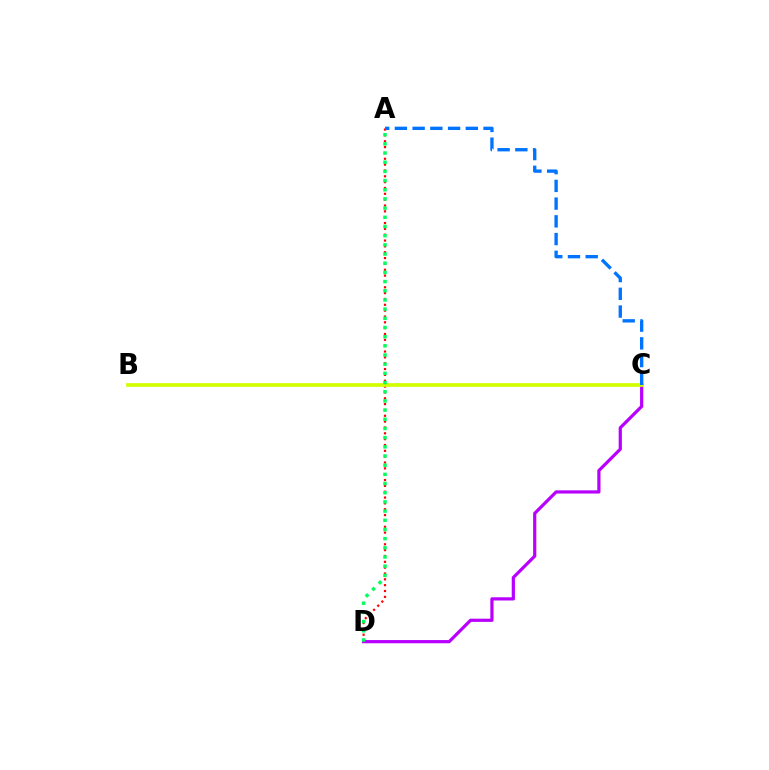{('A', 'D'): [{'color': '#ff0000', 'line_style': 'dotted', 'thickness': 1.59}, {'color': '#00ff5c', 'line_style': 'dotted', 'thickness': 2.49}], ('C', 'D'): [{'color': '#b900ff', 'line_style': 'solid', 'thickness': 2.31}], ('B', 'C'): [{'color': '#d1ff00', 'line_style': 'solid', 'thickness': 2.66}], ('A', 'C'): [{'color': '#0074ff', 'line_style': 'dashed', 'thickness': 2.41}]}